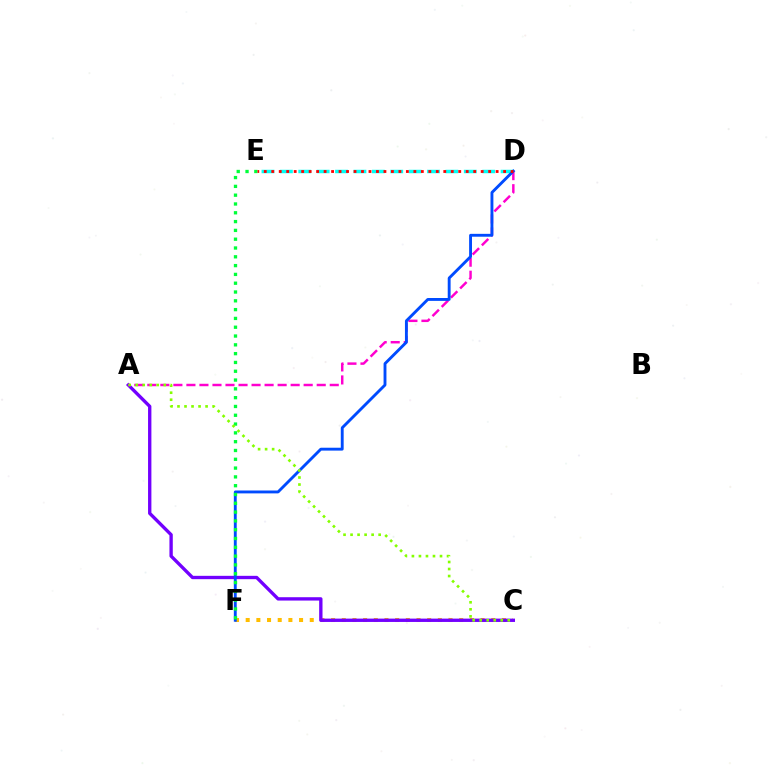{('C', 'F'): [{'color': '#ffbd00', 'line_style': 'dotted', 'thickness': 2.9}], ('A', 'C'): [{'color': '#7200ff', 'line_style': 'solid', 'thickness': 2.41}, {'color': '#84ff00', 'line_style': 'dotted', 'thickness': 1.91}], ('D', 'E'): [{'color': '#00fff6', 'line_style': 'dashed', 'thickness': 2.5}, {'color': '#ff0000', 'line_style': 'dotted', 'thickness': 2.03}], ('A', 'D'): [{'color': '#ff00cf', 'line_style': 'dashed', 'thickness': 1.77}], ('D', 'F'): [{'color': '#004bff', 'line_style': 'solid', 'thickness': 2.07}], ('E', 'F'): [{'color': '#00ff39', 'line_style': 'dotted', 'thickness': 2.39}]}